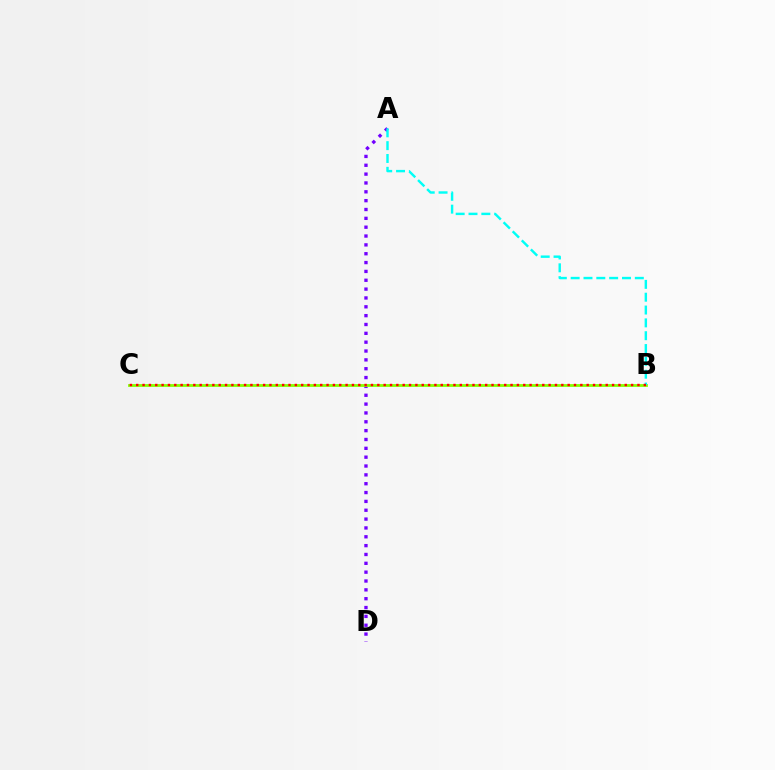{('A', 'D'): [{'color': '#7200ff', 'line_style': 'dotted', 'thickness': 2.4}], ('B', 'C'): [{'color': '#84ff00', 'line_style': 'solid', 'thickness': 2.01}, {'color': '#ff0000', 'line_style': 'dotted', 'thickness': 1.72}], ('A', 'B'): [{'color': '#00fff6', 'line_style': 'dashed', 'thickness': 1.74}]}